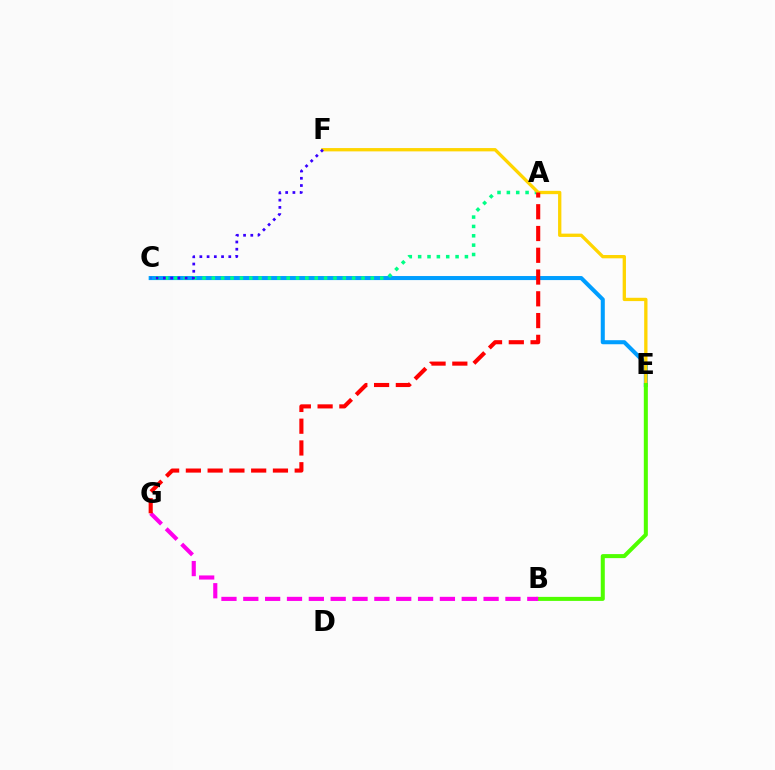{('C', 'E'): [{'color': '#009eff', 'line_style': 'solid', 'thickness': 2.92}], ('A', 'C'): [{'color': '#00ff86', 'line_style': 'dotted', 'thickness': 2.54}], ('E', 'F'): [{'color': '#ffd500', 'line_style': 'solid', 'thickness': 2.38}], ('B', 'E'): [{'color': '#4fff00', 'line_style': 'solid', 'thickness': 2.9}], ('B', 'G'): [{'color': '#ff00ed', 'line_style': 'dashed', 'thickness': 2.97}], ('C', 'F'): [{'color': '#3700ff', 'line_style': 'dotted', 'thickness': 1.96}], ('A', 'G'): [{'color': '#ff0000', 'line_style': 'dashed', 'thickness': 2.96}]}